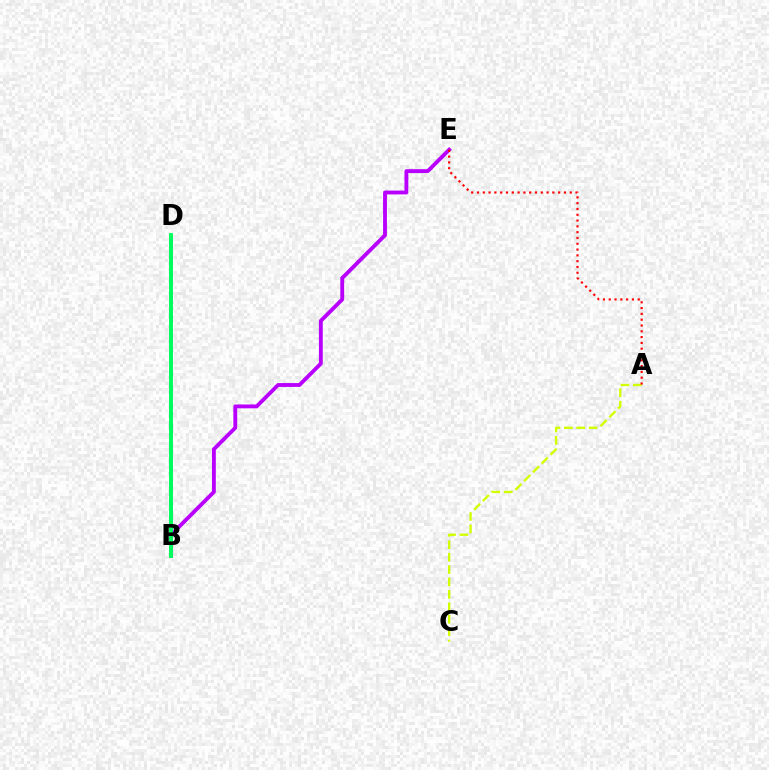{('B', 'E'): [{'color': '#b900ff', 'line_style': 'solid', 'thickness': 2.78}], ('A', 'C'): [{'color': '#d1ff00', 'line_style': 'dashed', 'thickness': 1.69}], ('B', 'D'): [{'color': '#0074ff', 'line_style': 'dashed', 'thickness': 2.54}, {'color': '#00ff5c', 'line_style': 'solid', 'thickness': 2.82}], ('A', 'E'): [{'color': '#ff0000', 'line_style': 'dotted', 'thickness': 1.58}]}